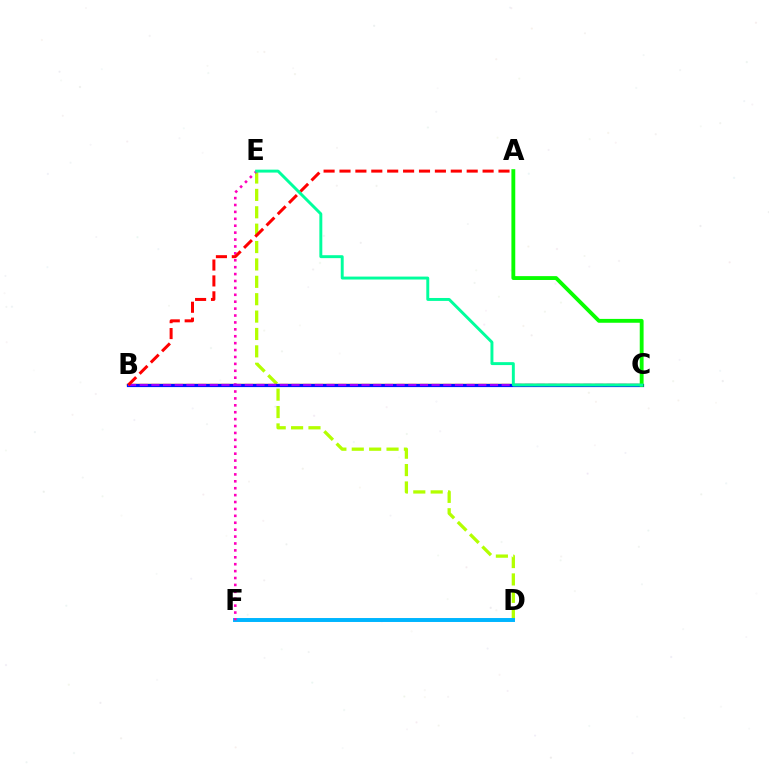{('D', 'E'): [{'color': '#b3ff00', 'line_style': 'dashed', 'thickness': 2.36}], ('D', 'F'): [{'color': '#00b5ff', 'line_style': 'solid', 'thickness': 2.84}], ('B', 'C'): [{'color': '#ffa500', 'line_style': 'solid', 'thickness': 1.77}, {'color': '#0010ff', 'line_style': 'solid', 'thickness': 2.3}, {'color': '#9b00ff', 'line_style': 'dashed', 'thickness': 1.59}], ('E', 'F'): [{'color': '#ff00bd', 'line_style': 'dotted', 'thickness': 1.88}], ('A', 'C'): [{'color': '#08ff00', 'line_style': 'solid', 'thickness': 2.77}], ('A', 'B'): [{'color': '#ff0000', 'line_style': 'dashed', 'thickness': 2.16}], ('C', 'E'): [{'color': '#00ff9d', 'line_style': 'solid', 'thickness': 2.11}]}